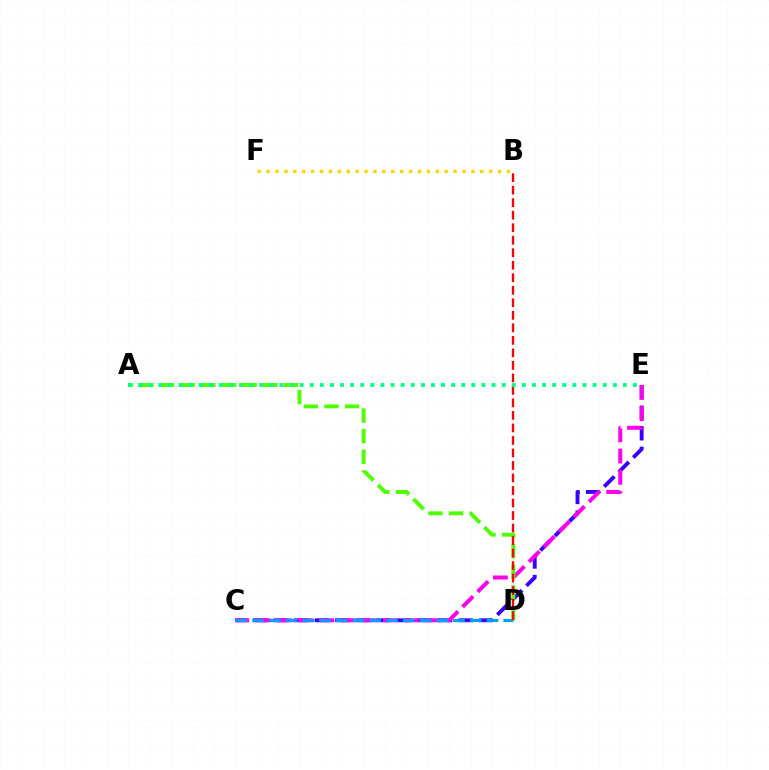{('C', 'E'): [{'color': '#3700ff', 'line_style': 'dashed', 'thickness': 2.79}, {'color': '#ff00ed', 'line_style': 'dashed', 'thickness': 2.89}], ('C', 'D'): [{'color': '#009eff', 'line_style': 'dashed', 'thickness': 2.27}], ('A', 'D'): [{'color': '#4fff00', 'line_style': 'dashed', 'thickness': 2.8}], ('B', 'D'): [{'color': '#ff0000', 'line_style': 'dashed', 'thickness': 1.7}], ('B', 'F'): [{'color': '#ffd500', 'line_style': 'dotted', 'thickness': 2.42}], ('A', 'E'): [{'color': '#00ff86', 'line_style': 'dotted', 'thickness': 2.74}]}